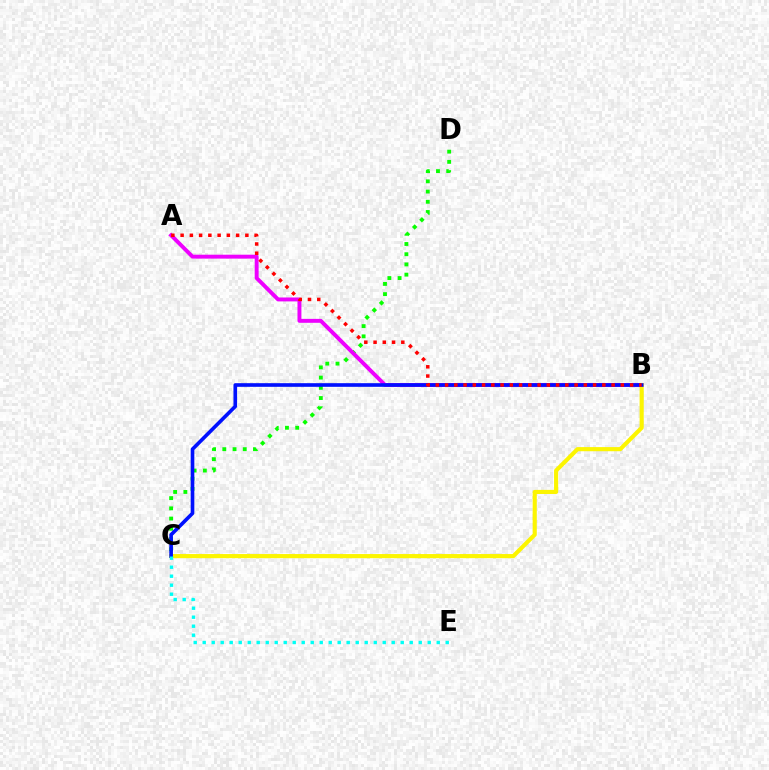{('C', 'D'): [{'color': '#08ff00', 'line_style': 'dotted', 'thickness': 2.78}], ('A', 'B'): [{'color': '#ee00ff', 'line_style': 'solid', 'thickness': 2.83}, {'color': '#ff0000', 'line_style': 'dotted', 'thickness': 2.51}], ('B', 'C'): [{'color': '#fcf500', 'line_style': 'solid', 'thickness': 2.97}, {'color': '#0010ff', 'line_style': 'solid', 'thickness': 2.62}], ('C', 'E'): [{'color': '#00fff6', 'line_style': 'dotted', 'thickness': 2.45}]}